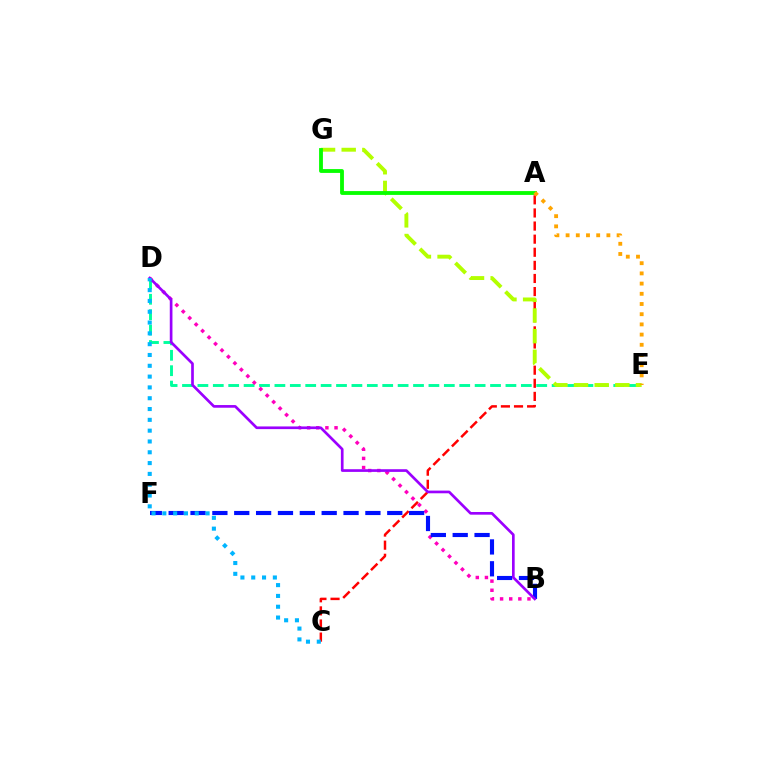{('D', 'E'): [{'color': '#00ff9d', 'line_style': 'dashed', 'thickness': 2.09}], ('B', 'D'): [{'color': '#ff00bd', 'line_style': 'dotted', 'thickness': 2.48}, {'color': '#9b00ff', 'line_style': 'solid', 'thickness': 1.93}], ('B', 'F'): [{'color': '#0010ff', 'line_style': 'dashed', 'thickness': 2.97}], ('A', 'C'): [{'color': '#ff0000', 'line_style': 'dashed', 'thickness': 1.78}], ('E', 'G'): [{'color': '#b3ff00', 'line_style': 'dashed', 'thickness': 2.81}], ('A', 'G'): [{'color': '#08ff00', 'line_style': 'solid', 'thickness': 2.76}], ('C', 'D'): [{'color': '#00b5ff', 'line_style': 'dotted', 'thickness': 2.94}], ('A', 'E'): [{'color': '#ffa500', 'line_style': 'dotted', 'thickness': 2.77}]}